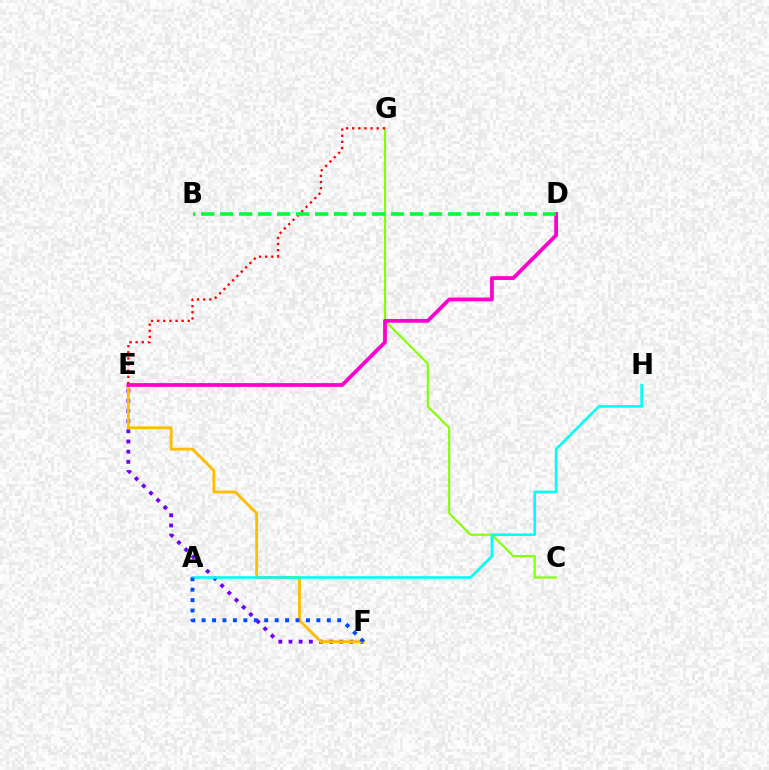{('E', 'F'): [{'color': '#7200ff', 'line_style': 'dotted', 'thickness': 2.76}, {'color': '#ffbd00', 'line_style': 'solid', 'thickness': 2.05}], ('C', 'G'): [{'color': '#84ff00', 'line_style': 'solid', 'thickness': 1.54}], ('E', 'G'): [{'color': '#ff0000', 'line_style': 'dotted', 'thickness': 1.67}], ('A', 'H'): [{'color': '#00fff6', 'line_style': 'solid', 'thickness': 1.9}], ('D', 'E'): [{'color': '#ff00cf', 'line_style': 'solid', 'thickness': 2.72}], ('A', 'F'): [{'color': '#004bff', 'line_style': 'dotted', 'thickness': 2.83}], ('B', 'D'): [{'color': '#00ff39', 'line_style': 'dashed', 'thickness': 2.58}]}